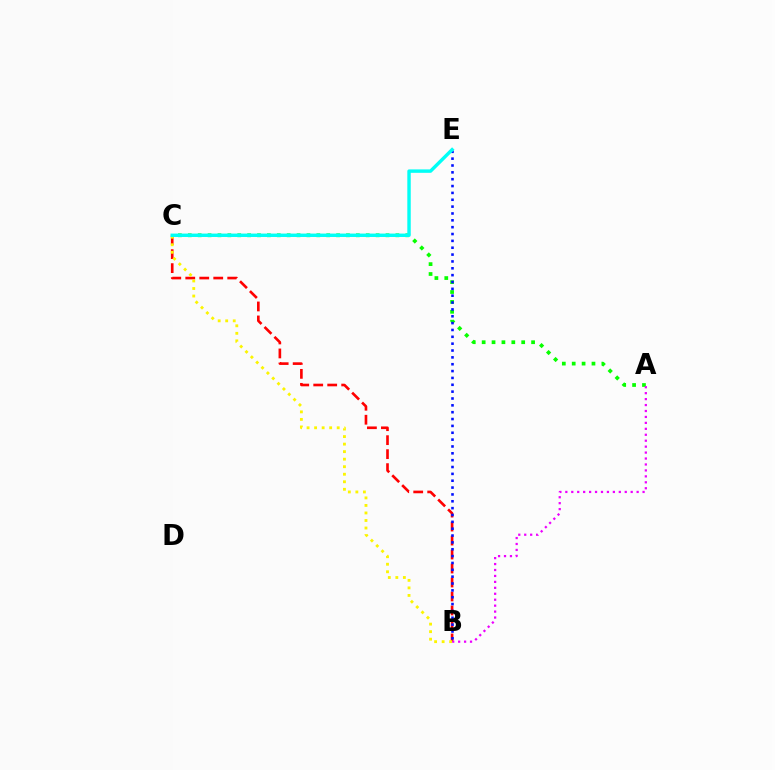{('A', 'C'): [{'color': '#08ff00', 'line_style': 'dotted', 'thickness': 2.69}], ('B', 'C'): [{'color': '#ff0000', 'line_style': 'dashed', 'thickness': 1.9}, {'color': '#fcf500', 'line_style': 'dotted', 'thickness': 2.05}], ('B', 'E'): [{'color': '#0010ff', 'line_style': 'dotted', 'thickness': 1.86}], ('A', 'B'): [{'color': '#ee00ff', 'line_style': 'dotted', 'thickness': 1.61}], ('C', 'E'): [{'color': '#00fff6', 'line_style': 'solid', 'thickness': 2.46}]}